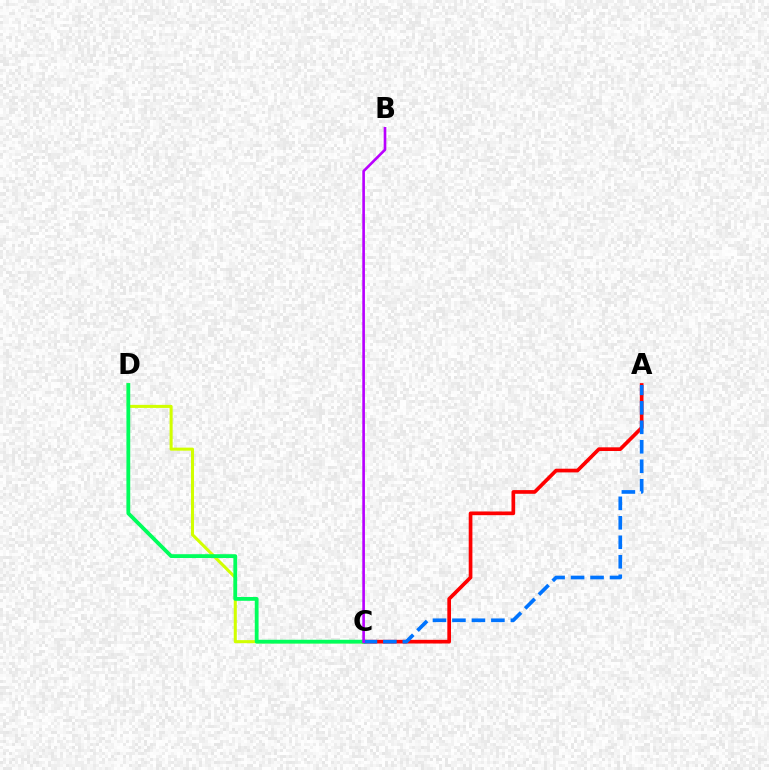{('A', 'C'): [{'color': '#ff0000', 'line_style': 'solid', 'thickness': 2.65}, {'color': '#0074ff', 'line_style': 'dashed', 'thickness': 2.65}], ('C', 'D'): [{'color': '#d1ff00', 'line_style': 'solid', 'thickness': 2.2}, {'color': '#00ff5c', 'line_style': 'solid', 'thickness': 2.74}], ('B', 'C'): [{'color': '#b900ff', 'line_style': 'solid', 'thickness': 1.9}]}